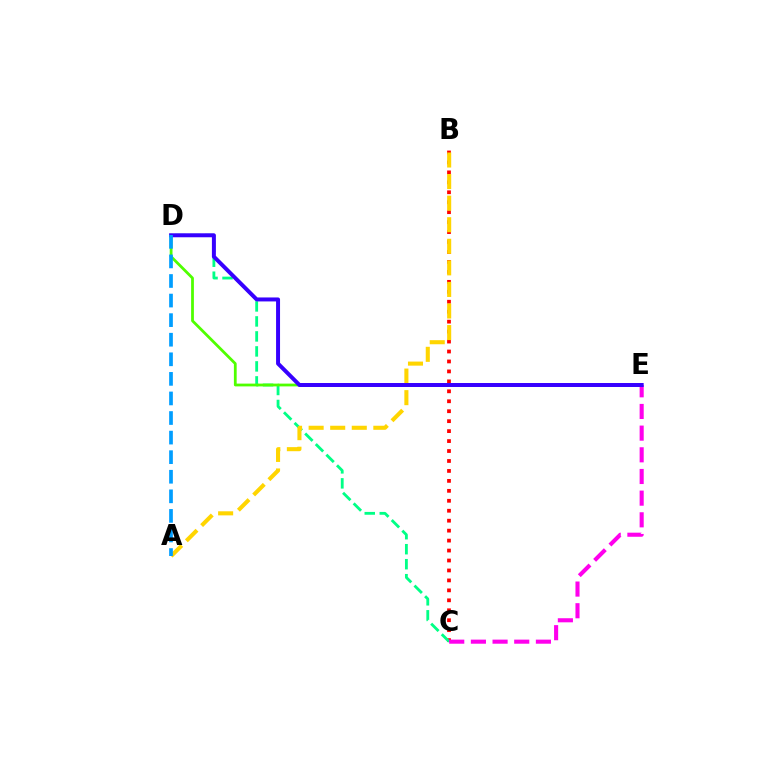{('B', 'C'): [{'color': '#ff0000', 'line_style': 'dotted', 'thickness': 2.7}], ('C', 'D'): [{'color': '#00ff86', 'line_style': 'dashed', 'thickness': 2.04}], ('A', 'B'): [{'color': '#ffd500', 'line_style': 'dashed', 'thickness': 2.93}], ('C', 'E'): [{'color': '#ff00ed', 'line_style': 'dashed', 'thickness': 2.94}], ('D', 'E'): [{'color': '#4fff00', 'line_style': 'solid', 'thickness': 2.0}, {'color': '#3700ff', 'line_style': 'solid', 'thickness': 2.86}], ('A', 'D'): [{'color': '#009eff', 'line_style': 'dashed', 'thickness': 2.66}]}